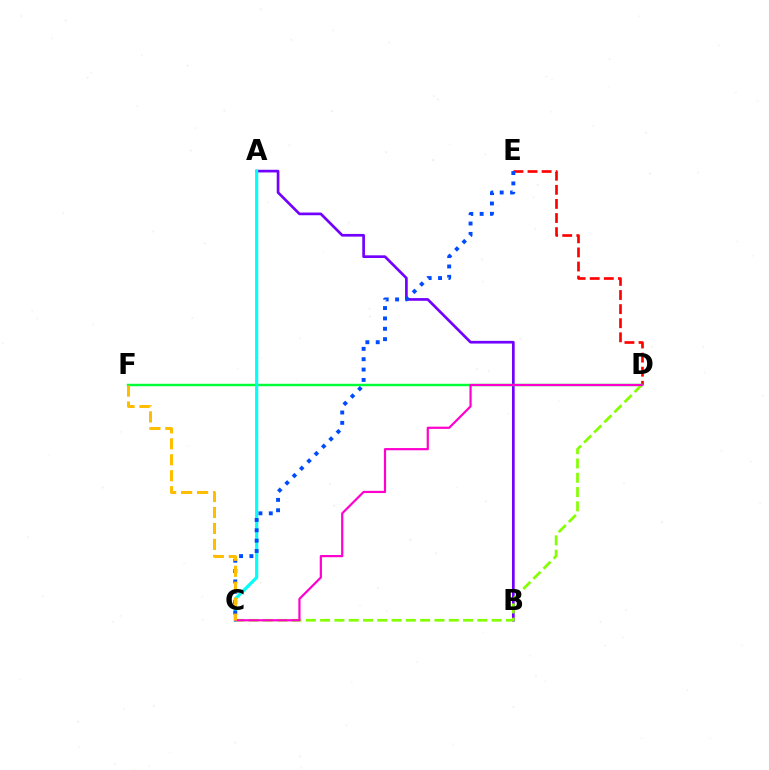{('D', 'E'): [{'color': '#ff0000', 'line_style': 'dashed', 'thickness': 1.92}], ('A', 'B'): [{'color': '#7200ff', 'line_style': 'solid', 'thickness': 1.93}], ('D', 'F'): [{'color': '#00ff39', 'line_style': 'solid', 'thickness': 1.76}], ('A', 'C'): [{'color': '#00fff6', 'line_style': 'solid', 'thickness': 2.28}], ('C', 'D'): [{'color': '#84ff00', 'line_style': 'dashed', 'thickness': 1.94}, {'color': '#ff00cf', 'line_style': 'solid', 'thickness': 1.59}], ('C', 'E'): [{'color': '#004bff', 'line_style': 'dotted', 'thickness': 2.81}], ('C', 'F'): [{'color': '#ffbd00', 'line_style': 'dashed', 'thickness': 2.17}]}